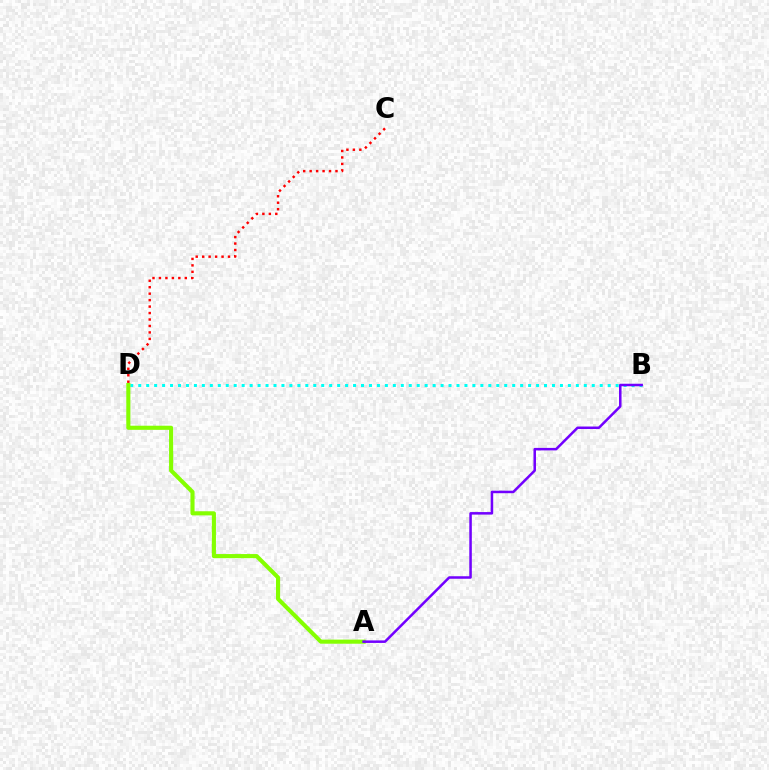{('C', 'D'): [{'color': '#ff0000', 'line_style': 'dotted', 'thickness': 1.76}], ('B', 'D'): [{'color': '#00fff6', 'line_style': 'dotted', 'thickness': 2.16}], ('A', 'D'): [{'color': '#84ff00', 'line_style': 'solid', 'thickness': 2.96}], ('A', 'B'): [{'color': '#7200ff', 'line_style': 'solid', 'thickness': 1.81}]}